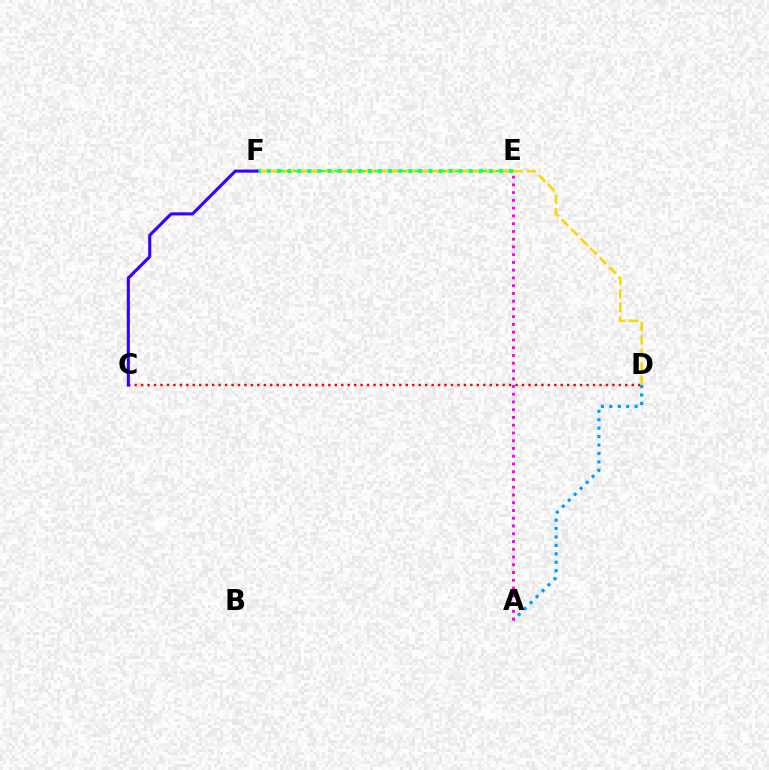{('C', 'D'): [{'color': '#ff0000', 'line_style': 'dotted', 'thickness': 1.75}], ('A', 'D'): [{'color': '#009eff', 'line_style': 'dotted', 'thickness': 2.29}], ('E', 'F'): [{'color': '#4fff00', 'line_style': 'solid', 'thickness': 1.77}, {'color': '#00ff86', 'line_style': 'dotted', 'thickness': 2.74}], ('D', 'F'): [{'color': '#ffd500', 'line_style': 'dashed', 'thickness': 1.83}], ('A', 'E'): [{'color': '#ff00ed', 'line_style': 'dotted', 'thickness': 2.11}], ('C', 'F'): [{'color': '#3700ff', 'line_style': 'solid', 'thickness': 2.23}]}